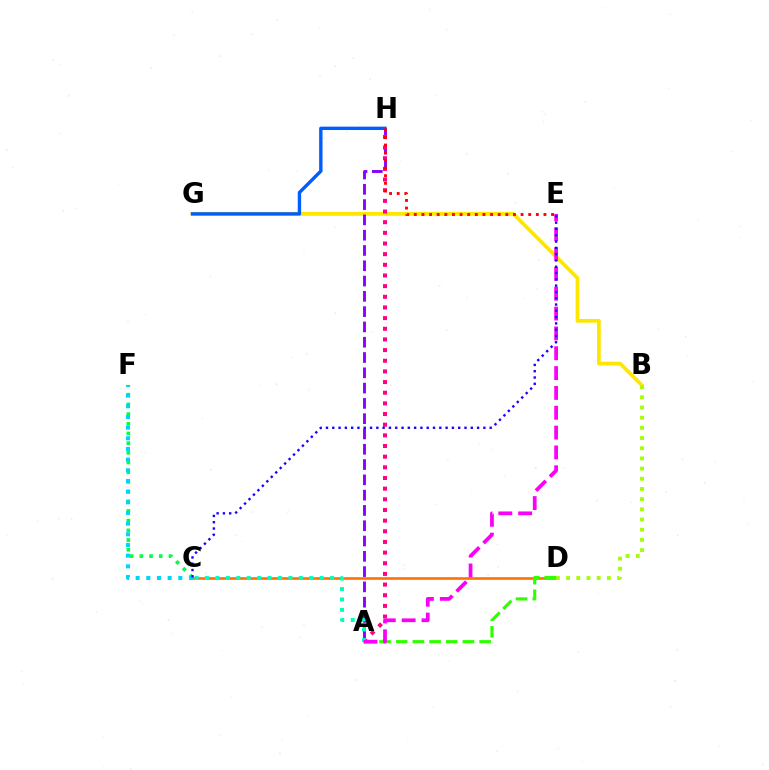{('C', 'F'): [{'color': '#00ff45', 'line_style': 'dotted', 'thickness': 2.63}, {'color': '#00d3ff', 'line_style': 'dotted', 'thickness': 2.9}], ('B', 'G'): [{'color': '#ffe600', 'line_style': 'solid', 'thickness': 2.71}], ('G', 'H'): [{'color': '#005dff', 'line_style': 'solid', 'thickness': 2.44}], ('A', 'H'): [{'color': '#8a00ff', 'line_style': 'dashed', 'thickness': 2.08}, {'color': '#ff0088', 'line_style': 'dotted', 'thickness': 2.9}], ('C', 'D'): [{'color': '#ff7000', 'line_style': 'solid', 'thickness': 1.87}], ('B', 'D'): [{'color': '#a2ff00', 'line_style': 'dotted', 'thickness': 2.77}], ('A', 'D'): [{'color': '#31ff00', 'line_style': 'dashed', 'thickness': 2.27}], ('A', 'C'): [{'color': '#00ffbb', 'line_style': 'dotted', 'thickness': 2.83}], ('A', 'E'): [{'color': '#fa00f9', 'line_style': 'dashed', 'thickness': 2.69}], ('E', 'H'): [{'color': '#ff0000', 'line_style': 'dotted', 'thickness': 2.07}], ('C', 'E'): [{'color': '#1900ff', 'line_style': 'dotted', 'thickness': 1.71}]}